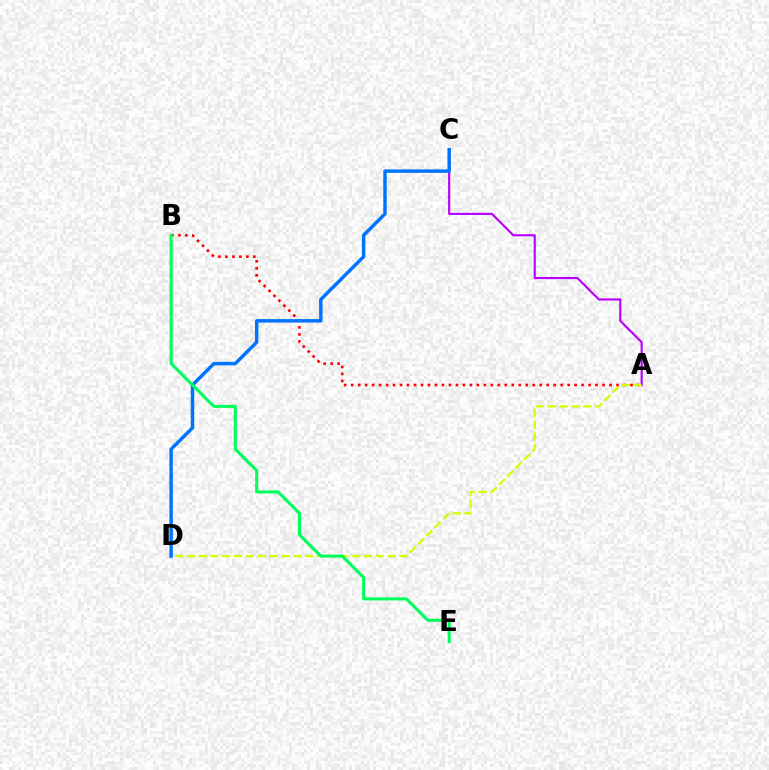{('A', 'C'): [{'color': '#b900ff', 'line_style': 'solid', 'thickness': 1.54}], ('A', 'B'): [{'color': '#ff0000', 'line_style': 'dotted', 'thickness': 1.9}], ('A', 'D'): [{'color': '#d1ff00', 'line_style': 'dashed', 'thickness': 1.6}], ('C', 'D'): [{'color': '#0074ff', 'line_style': 'solid', 'thickness': 2.49}], ('B', 'E'): [{'color': '#00ff5c', 'line_style': 'solid', 'thickness': 2.2}]}